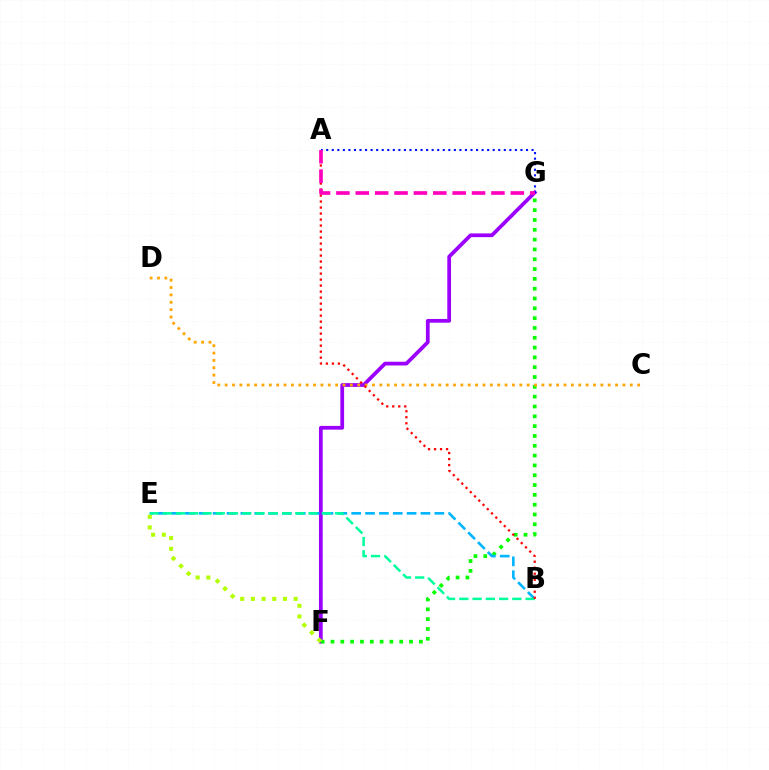{('F', 'G'): [{'color': '#9b00ff', 'line_style': 'solid', 'thickness': 2.7}, {'color': '#08ff00', 'line_style': 'dotted', 'thickness': 2.67}], ('B', 'E'): [{'color': '#00b5ff', 'line_style': 'dashed', 'thickness': 1.88}, {'color': '#00ff9d', 'line_style': 'dashed', 'thickness': 1.8}], ('C', 'D'): [{'color': '#ffa500', 'line_style': 'dotted', 'thickness': 2.0}], ('A', 'G'): [{'color': '#0010ff', 'line_style': 'dotted', 'thickness': 1.51}, {'color': '#ff00bd', 'line_style': 'dashed', 'thickness': 2.63}], ('E', 'F'): [{'color': '#b3ff00', 'line_style': 'dotted', 'thickness': 2.9}], ('A', 'B'): [{'color': '#ff0000', 'line_style': 'dotted', 'thickness': 1.63}]}